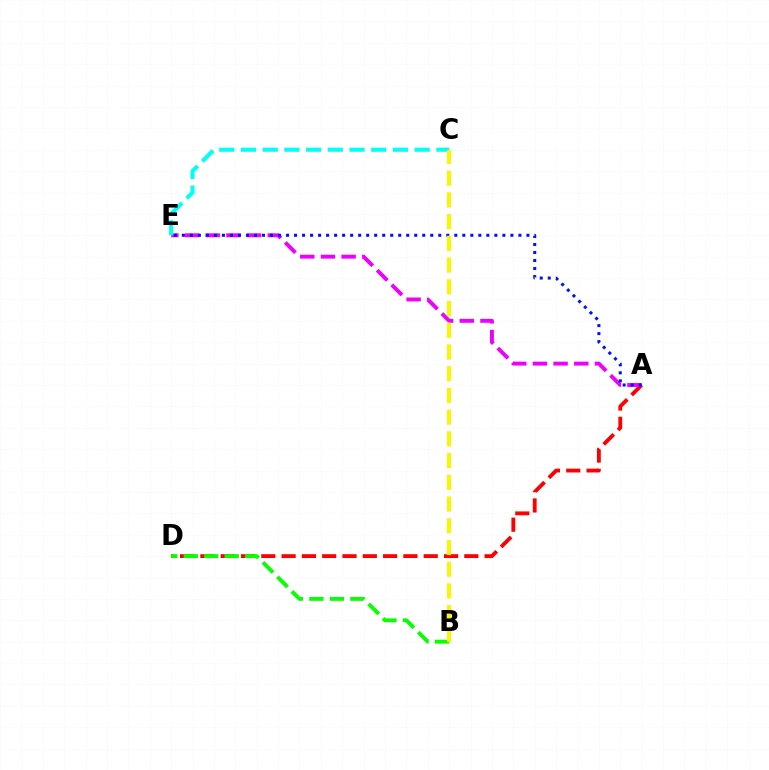{('A', 'D'): [{'color': '#ff0000', 'line_style': 'dashed', 'thickness': 2.76}], ('A', 'E'): [{'color': '#ee00ff', 'line_style': 'dashed', 'thickness': 2.81}, {'color': '#0010ff', 'line_style': 'dotted', 'thickness': 2.18}], ('B', 'D'): [{'color': '#08ff00', 'line_style': 'dashed', 'thickness': 2.78}], ('C', 'E'): [{'color': '#00fff6', 'line_style': 'dashed', 'thickness': 2.95}], ('B', 'C'): [{'color': '#fcf500', 'line_style': 'dashed', 'thickness': 2.95}]}